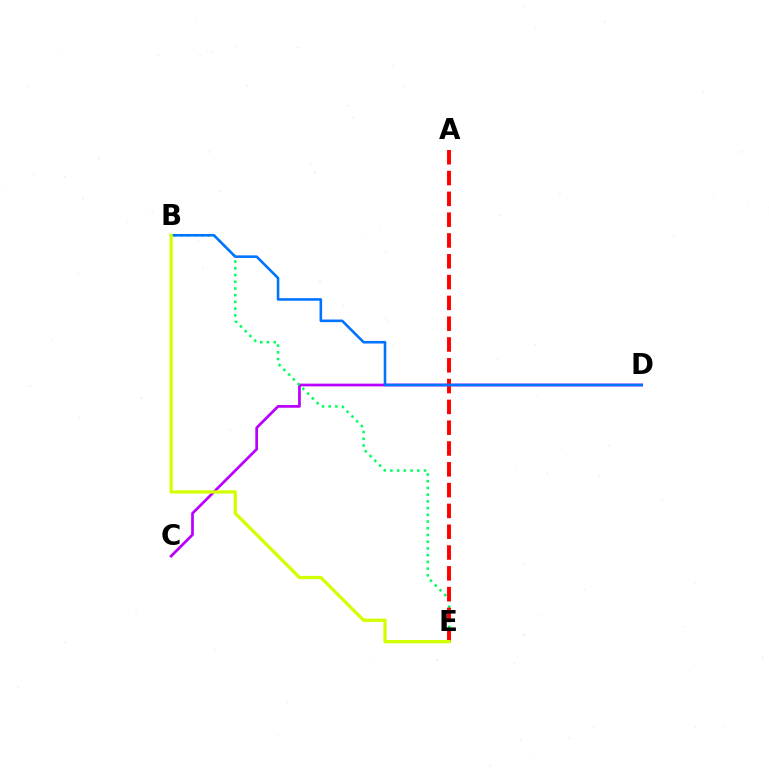{('C', 'D'): [{'color': '#b900ff', 'line_style': 'solid', 'thickness': 1.96}], ('B', 'E'): [{'color': '#00ff5c', 'line_style': 'dotted', 'thickness': 1.83}, {'color': '#d1ff00', 'line_style': 'solid', 'thickness': 2.35}], ('A', 'E'): [{'color': '#ff0000', 'line_style': 'dashed', 'thickness': 2.83}], ('B', 'D'): [{'color': '#0074ff', 'line_style': 'solid', 'thickness': 1.87}]}